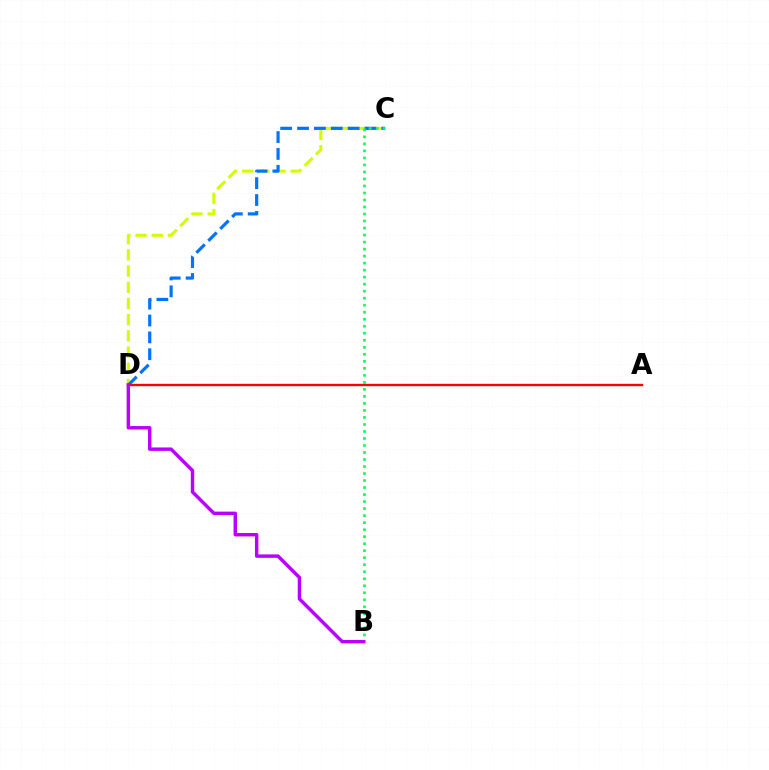{('C', 'D'): [{'color': '#d1ff00', 'line_style': 'dashed', 'thickness': 2.2}, {'color': '#0074ff', 'line_style': 'dashed', 'thickness': 2.29}], ('B', 'C'): [{'color': '#00ff5c', 'line_style': 'dotted', 'thickness': 1.91}], ('A', 'D'): [{'color': '#ff0000', 'line_style': 'solid', 'thickness': 1.69}], ('B', 'D'): [{'color': '#b900ff', 'line_style': 'solid', 'thickness': 2.47}]}